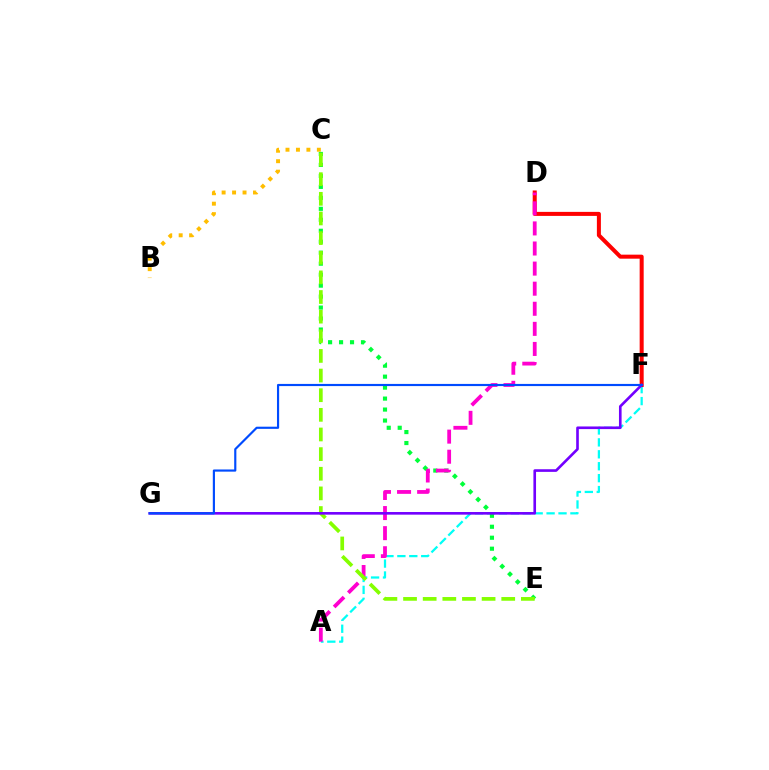{('A', 'F'): [{'color': '#00fff6', 'line_style': 'dashed', 'thickness': 1.62}], ('C', 'E'): [{'color': '#00ff39', 'line_style': 'dotted', 'thickness': 2.98}, {'color': '#84ff00', 'line_style': 'dashed', 'thickness': 2.67}], ('D', 'F'): [{'color': '#ff0000', 'line_style': 'solid', 'thickness': 2.89}], ('B', 'C'): [{'color': '#ffbd00', 'line_style': 'dotted', 'thickness': 2.84}], ('A', 'D'): [{'color': '#ff00cf', 'line_style': 'dashed', 'thickness': 2.73}], ('F', 'G'): [{'color': '#7200ff', 'line_style': 'solid', 'thickness': 1.89}, {'color': '#004bff', 'line_style': 'solid', 'thickness': 1.56}]}